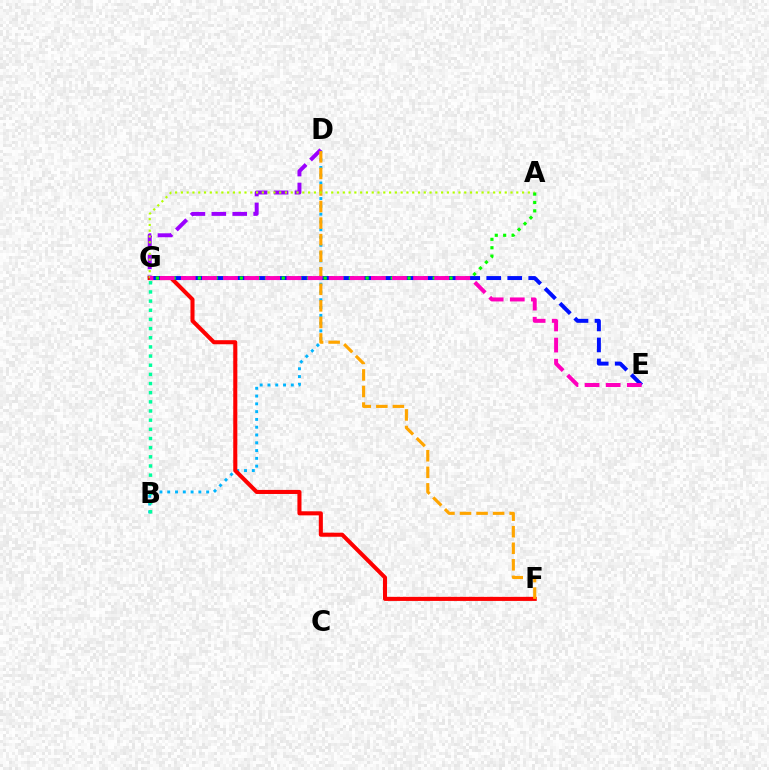{('B', 'D'): [{'color': '#00b5ff', 'line_style': 'dotted', 'thickness': 2.12}], ('D', 'G'): [{'color': '#9b00ff', 'line_style': 'dashed', 'thickness': 2.84}], ('F', 'G'): [{'color': '#ff0000', 'line_style': 'solid', 'thickness': 2.93}], ('E', 'G'): [{'color': '#0010ff', 'line_style': 'dashed', 'thickness': 2.85}, {'color': '#ff00bd', 'line_style': 'dashed', 'thickness': 2.87}], ('D', 'F'): [{'color': '#ffa500', 'line_style': 'dashed', 'thickness': 2.25}], ('A', 'G'): [{'color': '#b3ff00', 'line_style': 'dotted', 'thickness': 1.57}, {'color': '#08ff00', 'line_style': 'dotted', 'thickness': 2.28}], ('B', 'G'): [{'color': '#00ff9d', 'line_style': 'dotted', 'thickness': 2.49}]}